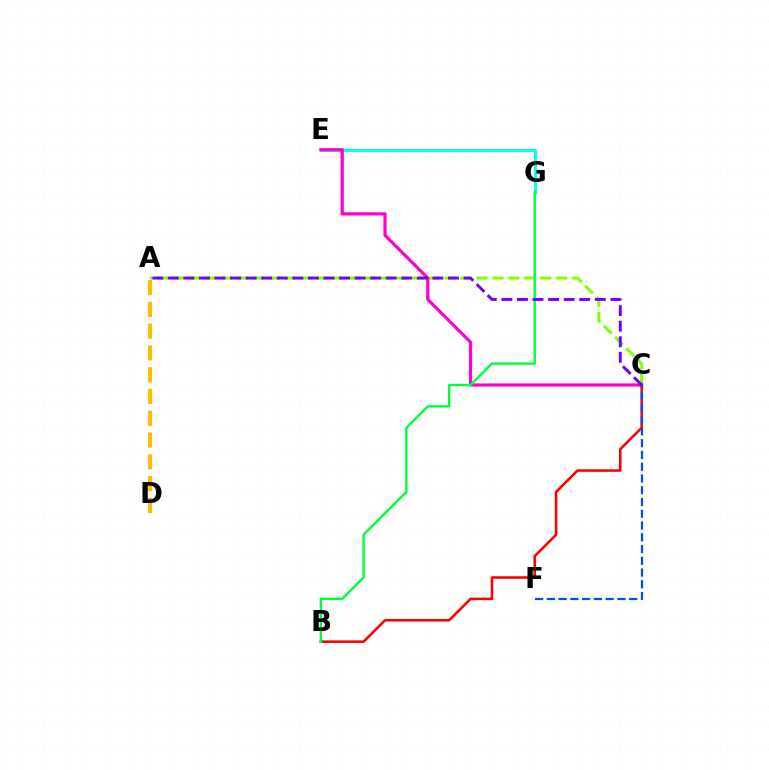{('E', 'G'): [{'color': '#00fff6', 'line_style': 'solid', 'thickness': 2.15}], ('A', 'C'): [{'color': '#84ff00', 'line_style': 'dashed', 'thickness': 2.17}, {'color': '#7200ff', 'line_style': 'dashed', 'thickness': 2.11}], ('C', 'E'): [{'color': '#ff00cf', 'line_style': 'solid', 'thickness': 2.31}], ('A', 'D'): [{'color': '#ffbd00', 'line_style': 'dashed', 'thickness': 2.96}], ('B', 'C'): [{'color': '#ff0000', 'line_style': 'solid', 'thickness': 1.84}], ('B', 'G'): [{'color': '#00ff39', 'line_style': 'solid', 'thickness': 1.71}], ('C', 'F'): [{'color': '#004bff', 'line_style': 'dashed', 'thickness': 1.6}]}